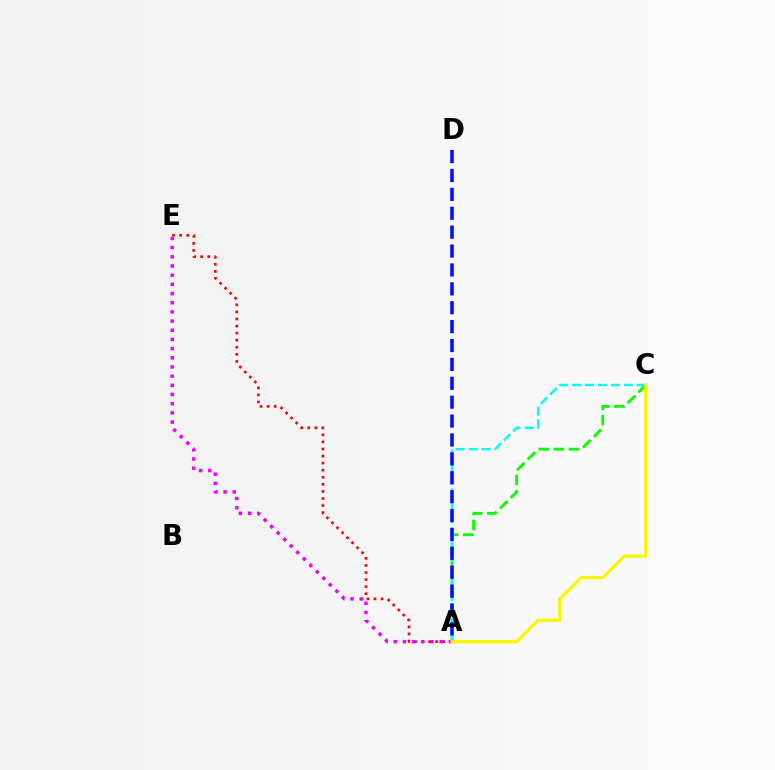{('A', 'C'): [{'color': '#08ff00', 'line_style': 'dashed', 'thickness': 2.05}, {'color': '#00fff6', 'line_style': 'dashed', 'thickness': 1.76}, {'color': '#fcf500', 'line_style': 'solid', 'thickness': 2.31}], ('A', 'D'): [{'color': '#0010ff', 'line_style': 'dashed', 'thickness': 2.57}], ('A', 'E'): [{'color': '#ff0000', 'line_style': 'dotted', 'thickness': 1.92}, {'color': '#ee00ff', 'line_style': 'dotted', 'thickness': 2.49}]}